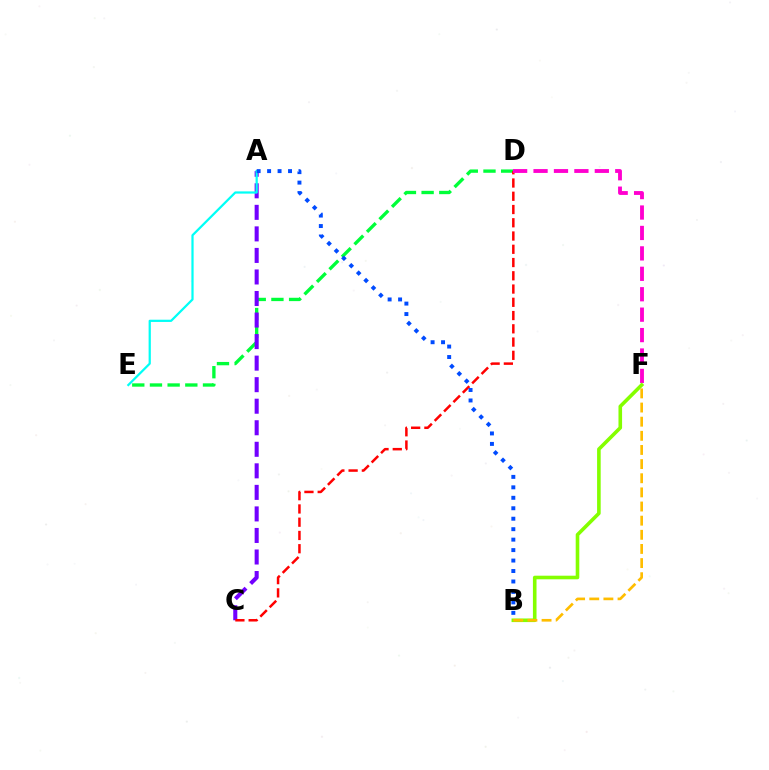{('D', 'E'): [{'color': '#00ff39', 'line_style': 'dashed', 'thickness': 2.4}], ('A', 'C'): [{'color': '#7200ff', 'line_style': 'dashed', 'thickness': 2.93}], ('C', 'D'): [{'color': '#ff0000', 'line_style': 'dashed', 'thickness': 1.8}], ('D', 'F'): [{'color': '#ff00cf', 'line_style': 'dashed', 'thickness': 2.77}], ('A', 'E'): [{'color': '#00fff6', 'line_style': 'solid', 'thickness': 1.61}], ('B', 'F'): [{'color': '#84ff00', 'line_style': 'solid', 'thickness': 2.6}, {'color': '#ffbd00', 'line_style': 'dashed', 'thickness': 1.92}], ('A', 'B'): [{'color': '#004bff', 'line_style': 'dotted', 'thickness': 2.84}]}